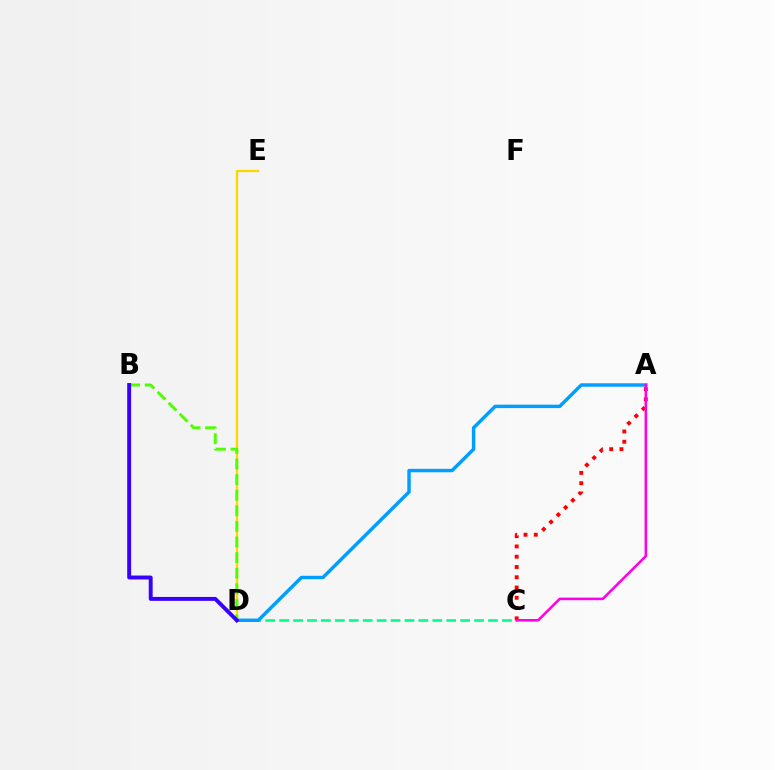{('D', 'E'): [{'color': '#ffd500', 'line_style': 'solid', 'thickness': 1.66}], ('C', 'D'): [{'color': '#00ff86', 'line_style': 'dashed', 'thickness': 1.89}], ('A', 'D'): [{'color': '#009eff', 'line_style': 'solid', 'thickness': 2.48}], ('A', 'C'): [{'color': '#ff0000', 'line_style': 'dotted', 'thickness': 2.79}, {'color': '#ff00ed', 'line_style': 'solid', 'thickness': 1.84}], ('B', 'D'): [{'color': '#4fff00', 'line_style': 'dashed', 'thickness': 2.12}, {'color': '#3700ff', 'line_style': 'solid', 'thickness': 2.82}]}